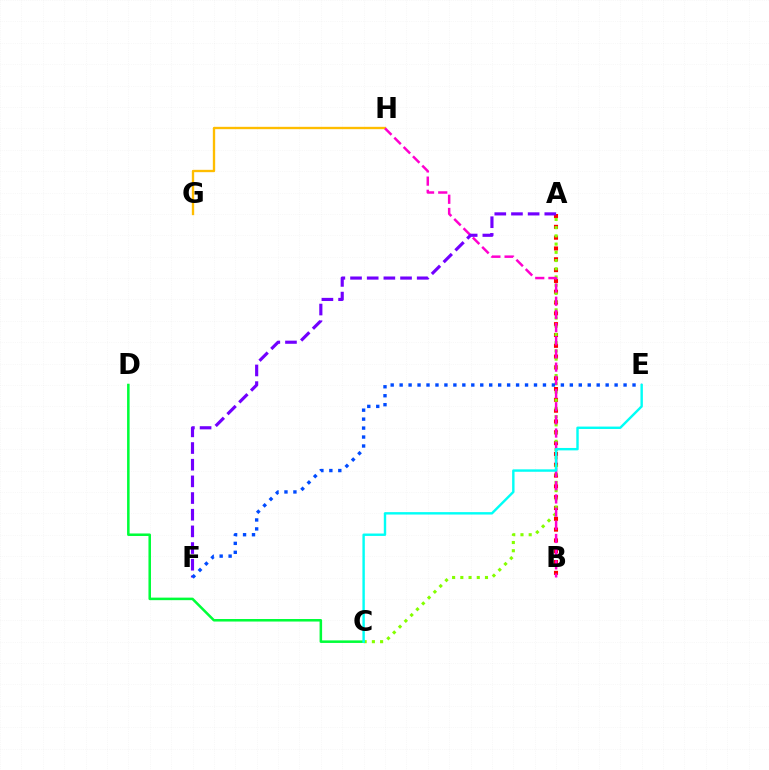{('A', 'B'): [{'color': '#ff0000', 'line_style': 'dotted', 'thickness': 2.94}], ('A', 'C'): [{'color': '#84ff00', 'line_style': 'dotted', 'thickness': 2.23}], ('C', 'D'): [{'color': '#00ff39', 'line_style': 'solid', 'thickness': 1.82}], ('G', 'H'): [{'color': '#ffbd00', 'line_style': 'solid', 'thickness': 1.69}], ('B', 'H'): [{'color': '#ff00cf', 'line_style': 'dashed', 'thickness': 1.79}], ('A', 'F'): [{'color': '#7200ff', 'line_style': 'dashed', 'thickness': 2.26}], ('E', 'F'): [{'color': '#004bff', 'line_style': 'dotted', 'thickness': 2.43}], ('C', 'E'): [{'color': '#00fff6', 'line_style': 'solid', 'thickness': 1.74}]}